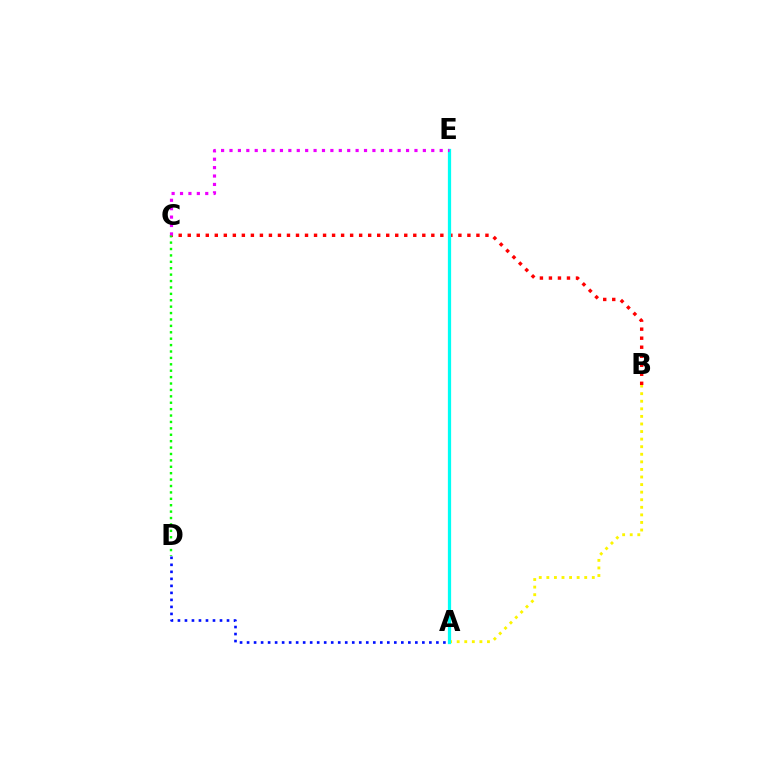{('B', 'C'): [{'color': '#ff0000', 'line_style': 'dotted', 'thickness': 2.45}], ('A', 'B'): [{'color': '#fcf500', 'line_style': 'dotted', 'thickness': 2.06}], ('C', 'D'): [{'color': '#08ff00', 'line_style': 'dotted', 'thickness': 1.74}], ('A', 'E'): [{'color': '#00fff6', 'line_style': 'solid', 'thickness': 2.34}], ('A', 'D'): [{'color': '#0010ff', 'line_style': 'dotted', 'thickness': 1.9}], ('C', 'E'): [{'color': '#ee00ff', 'line_style': 'dotted', 'thickness': 2.28}]}